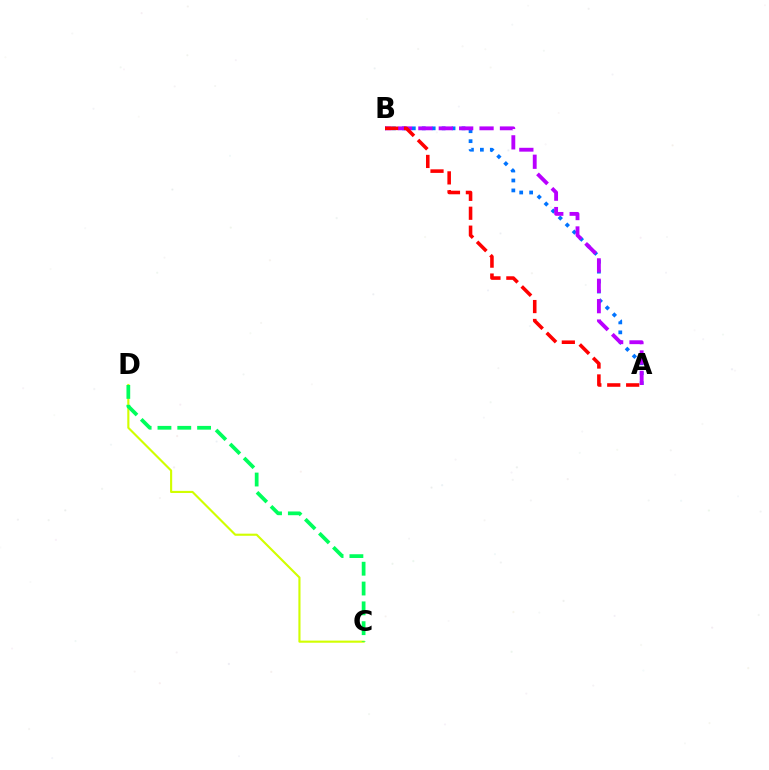{('A', 'B'): [{'color': '#0074ff', 'line_style': 'dotted', 'thickness': 2.7}, {'color': '#b900ff', 'line_style': 'dashed', 'thickness': 2.77}, {'color': '#ff0000', 'line_style': 'dashed', 'thickness': 2.57}], ('C', 'D'): [{'color': '#d1ff00', 'line_style': 'solid', 'thickness': 1.53}, {'color': '#00ff5c', 'line_style': 'dashed', 'thickness': 2.69}]}